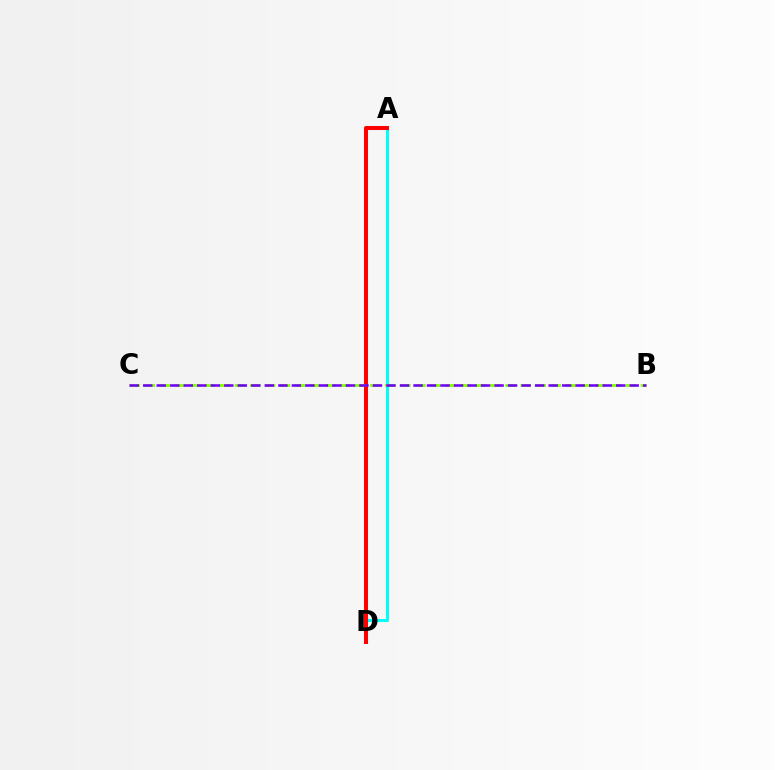{('A', 'D'): [{'color': '#00fff6', 'line_style': 'solid', 'thickness': 2.19}, {'color': '#ff0000', 'line_style': 'solid', 'thickness': 2.91}], ('B', 'C'): [{'color': '#84ff00', 'line_style': 'dashed', 'thickness': 2.04}, {'color': '#7200ff', 'line_style': 'dashed', 'thickness': 1.84}]}